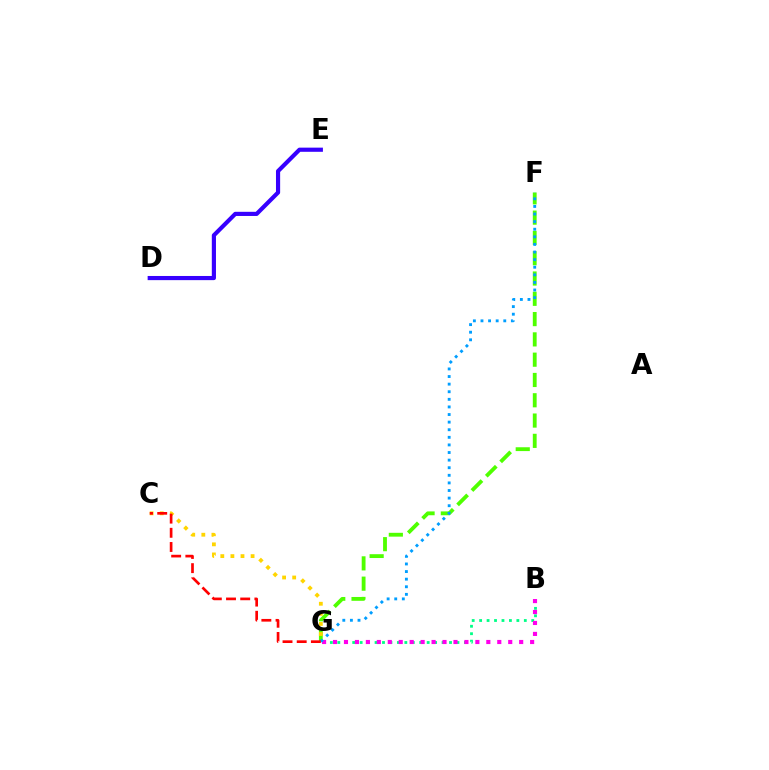{('B', 'G'): [{'color': '#00ff86', 'line_style': 'dotted', 'thickness': 2.02}, {'color': '#ff00ed', 'line_style': 'dotted', 'thickness': 2.98}], ('F', 'G'): [{'color': '#4fff00', 'line_style': 'dashed', 'thickness': 2.76}, {'color': '#009eff', 'line_style': 'dotted', 'thickness': 2.06}], ('D', 'E'): [{'color': '#3700ff', 'line_style': 'solid', 'thickness': 3.0}], ('C', 'G'): [{'color': '#ffd500', 'line_style': 'dotted', 'thickness': 2.74}, {'color': '#ff0000', 'line_style': 'dashed', 'thickness': 1.93}]}